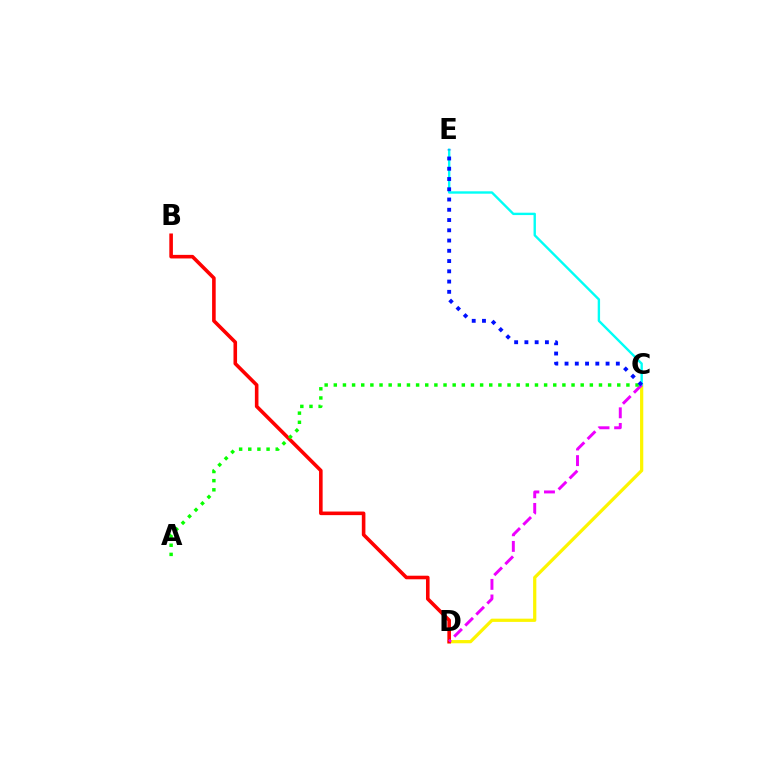{('C', 'D'): [{'color': '#fcf500', 'line_style': 'solid', 'thickness': 2.33}, {'color': '#ee00ff', 'line_style': 'dashed', 'thickness': 2.12}], ('B', 'D'): [{'color': '#ff0000', 'line_style': 'solid', 'thickness': 2.58}], ('C', 'E'): [{'color': '#00fff6', 'line_style': 'solid', 'thickness': 1.71}, {'color': '#0010ff', 'line_style': 'dotted', 'thickness': 2.79}], ('A', 'C'): [{'color': '#08ff00', 'line_style': 'dotted', 'thickness': 2.48}]}